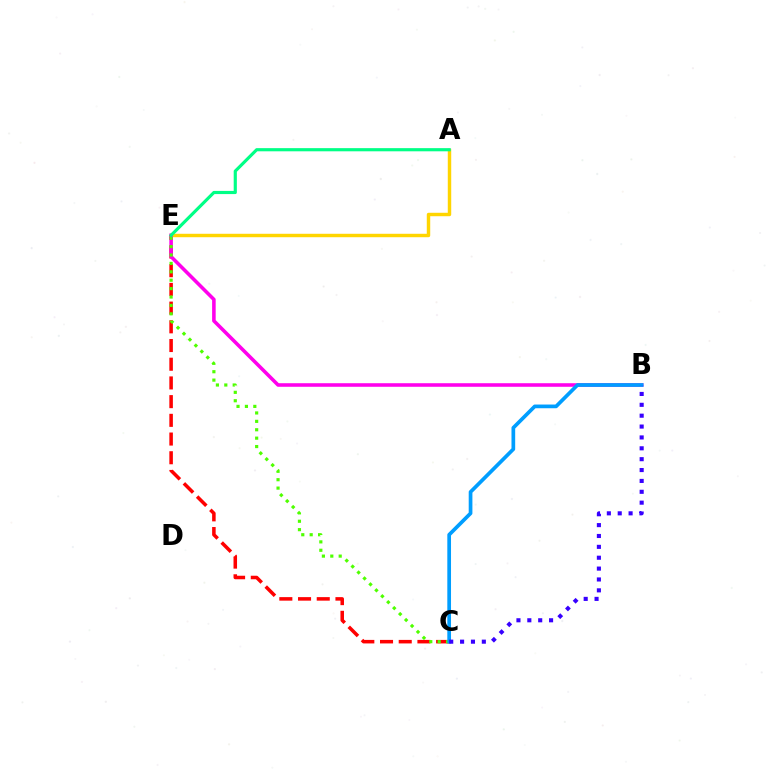{('C', 'E'): [{'color': '#ff0000', 'line_style': 'dashed', 'thickness': 2.54}, {'color': '#4fff00', 'line_style': 'dotted', 'thickness': 2.28}], ('A', 'E'): [{'color': '#ffd500', 'line_style': 'solid', 'thickness': 2.47}, {'color': '#00ff86', 'line_style': 'solid', 'thickness': 2.28}], ('B', 'E'): [{'color': '#ff00ed', 'line_style': 'solid', 'thickness': 2.56}], ('B', 'C'): [{'color': '#009eff', 'line_style': 'solid', 'thickness': 2.67}, {'color': '#3700ff', 'line_style': 'dotted', 'thickness': 2.95}]}